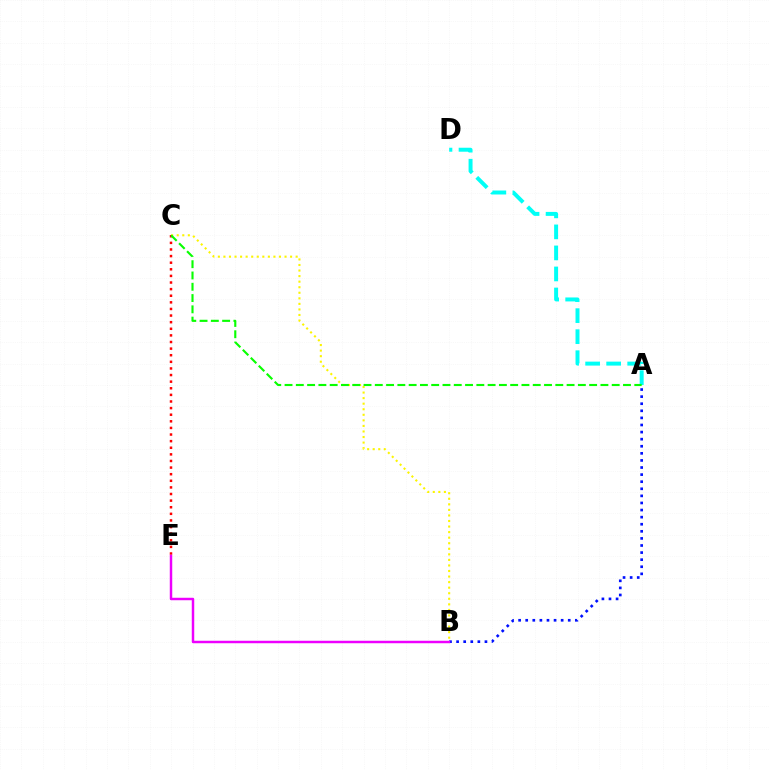{('B', 'C'): [{'color': '#fcf500', 'line_style': 'dotted', 'thickness': 1.51}], ('A', 'D'): [{'color': '#00fff6', 'line_style': 'dashed', 'thickness': 2.86}], ('C', 'E'): [{'color': '#ff0000', 'line_style': 'dotted', 'thickness': 1.8}], ('A', 'C'): [{'color': '#08ff00', 'line_style': 'dashed', 'thickness': 1.53}], ('A', 'B'): [{'color': '#0010ff', 'line_style': 'dotted', 'thickness': 1.93}], ('B', 'E'): [{'color': '#ee00ff', 'line_style': 'solid', 'thickness': 1.78}]}